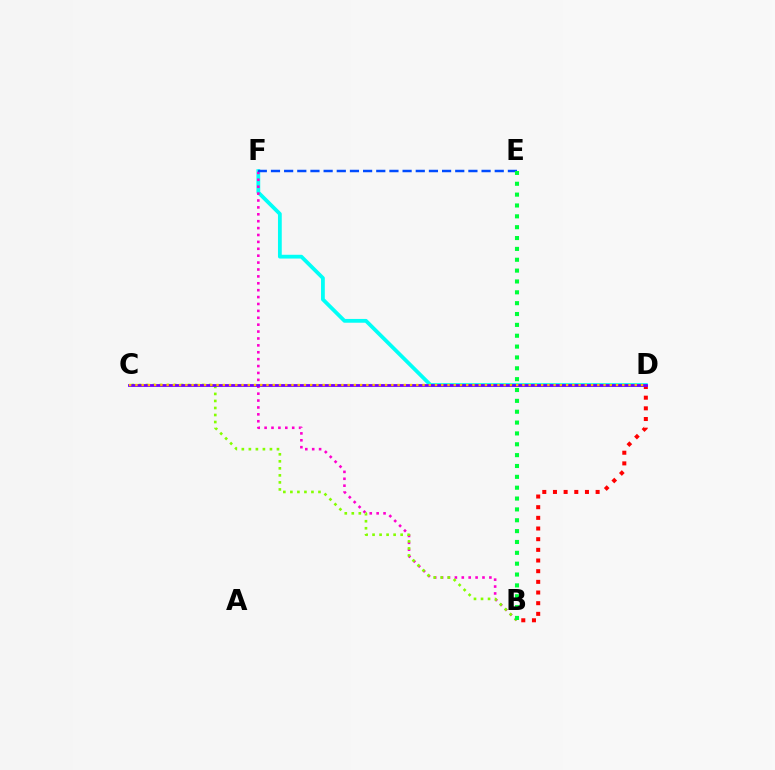{('D', 'F'): [{'color': '#00fff6', 'line_style': 'solid', 'thickness': 2.73}], ('B', 'F'): [{'color': '#ff00cf', 'line_style': 'dotted', 'thickness': 1.87}], ('B', 'C'): [{'color': '#84ff00', 'line_style': 'dotted', 'thickness': 1.91}], ('E', 'F'): [{'color': '#004bff', 'line_style': 'dashed', 'thickness': 1.79}], ('B', 'E'): [{'color': '#00ff39', 'line_style': 'dotted', 'thickness': 2.95}], ('B', 'D'): [{'color': '#ff0000', 'line_style': 'dotted', 'thickness': 2.9}], ('C', 'D'): [{'color': '#7200ff', 'line_style': 'solid', 'thickness': 2.02}, {'color': '#ffbd00', 'line_style': 'dotted', 'thickness': 1.7}]}